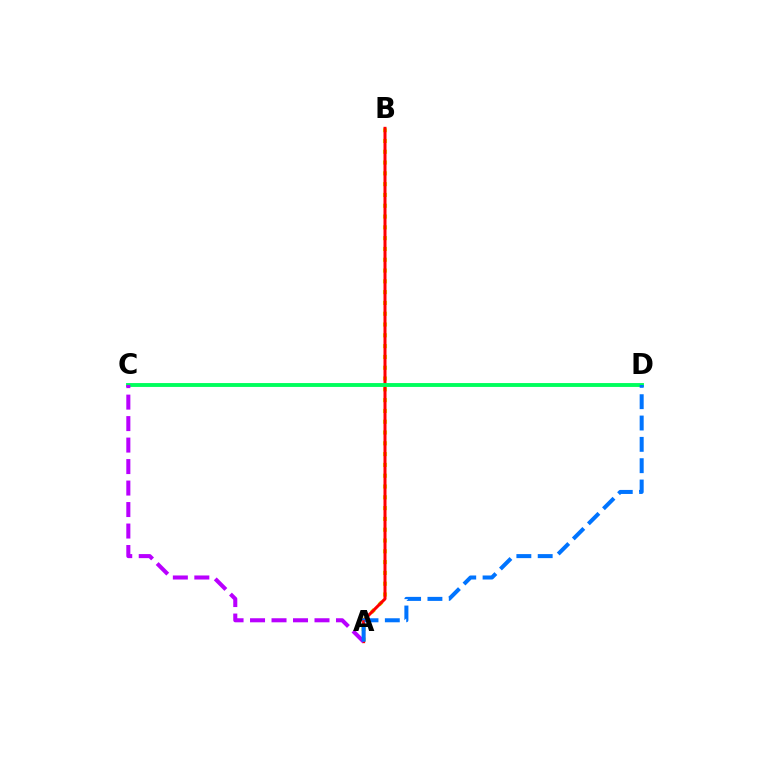{('A', 'B'): [{'color': '#d1ff00', 'line_style': 'dotted', 'thickness': 2.93}, {'color': '#ff0000', 'line_style': 'solid', 'thickness': 2.18}], ('C', 'D'): [{'color': '#00ff5c', 'line_style': 'solid', 'thickness': 2.79}], ('A', 'C'): [{'color': '#b900ff', 'line_style': 'dashed', 'thickness': 2.92}], ('A', 'D'): [{'color': '#0074ff', 'line_style': 'dashed', 'thickness': 2.9}]}